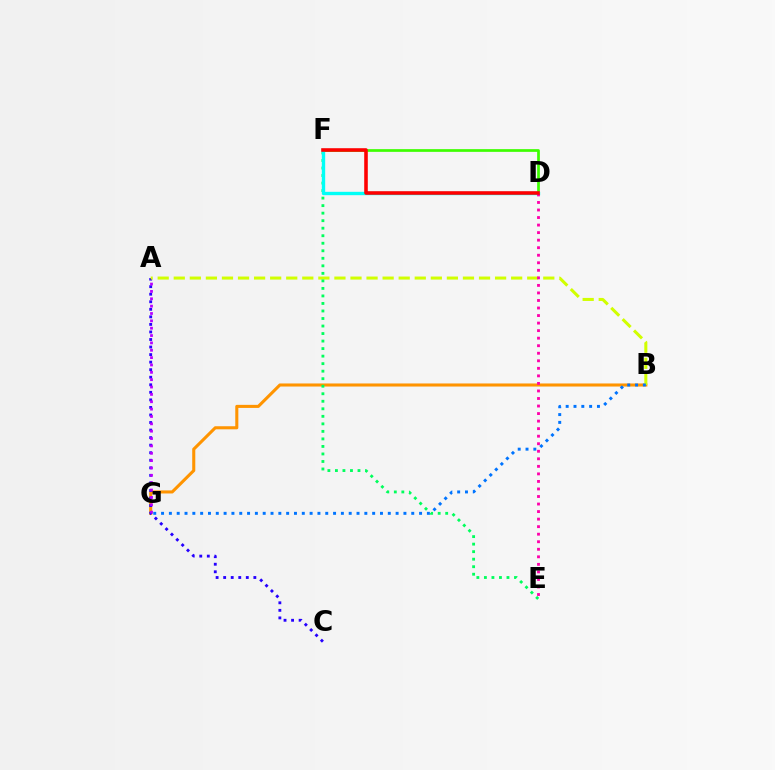{('B', 'G'): [{'color': '#ff9400', 'line_style': 'solid', 'thickness': 2.21}, {'color': '#0074ff', 'line_style': 'dotted', 'thickness': 2.12}], ('A', 'C'): [{'color': '#2500ff', 'line_style': 'dotted', 'thickness': 2.05}], ('D', 'F'): [{'color': '#3dff00', 'line_style': 'solid', 'thickness': 1.95}, {'color': '#00fff6', 'line_style': 'solid', 'thickness': 2.42}, {'color': '#ff0000', 'line_style': 'solid', 'thickness': 2.57}], ('A', 'B'): [{'color': '#d1ff00', 'line_style': 'dashed', 'thickness': 2.18}], ('E', 'F'): [{'color': '#00ff5c', 'line_style': 'dotted', 'thickness': 2.04}], ('A', 'G'): [{'color': '#b900ff', 'line_style': 'dotted', 'thickness': 2.0}], ('D', 'E'): [{'color': '#ff00ac', 'line_style': 'dotted', 'thickness': 2.05}]}